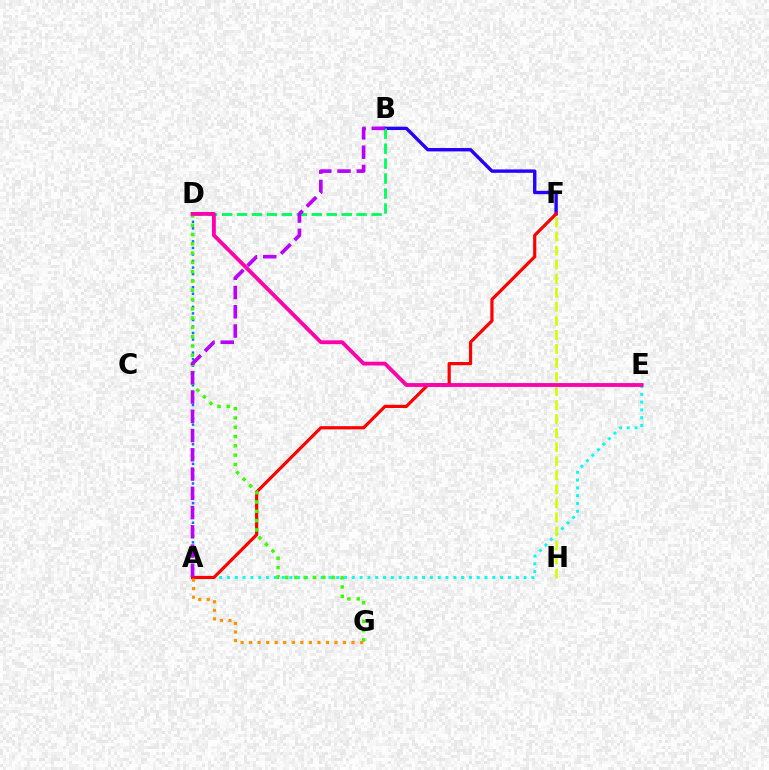{('A', 'E'): [{'color': '#00fff6', 'line_style': 'dotted', 'thickness': 2.12}], ('A', 'D'): [{'color': '#0074ff', 'line_style': 'dotted', 'thickness': 1.78}], ('B', 'F'): [{'color': '#2500ff', 'line_style': 'solid', 'thickness': 2.43}], ('A', 'F'): [{'color': '#ff0000', 'line_style': 'solid', 'thickness': 2.3}], ('B', 'D'): [{'color': '#00ff5c', 'line_style': 'dashed', 'thickness': 2.03}], ('D', 'G'): [{'color': '#3dff00', 'line_style': 'dotted', 'thickness': 2.52}], ('A', 'G'): [{'color': '#ff9400', 'line_style': 'dotted', 'thickness': 2.32}], ('F', 'H'): [{'color': '#d1ff00', 'line_style': 'dashed', 'thickness': 1.91}], ('D', 'E'): [{'color': '#ff00ac', 'line_style': 'solid', 'thickness': 2.75}], ('A', 'B'): [{'color': '#b900ff', 'line_style': 'dashed', 'thickness': 2.62}]}